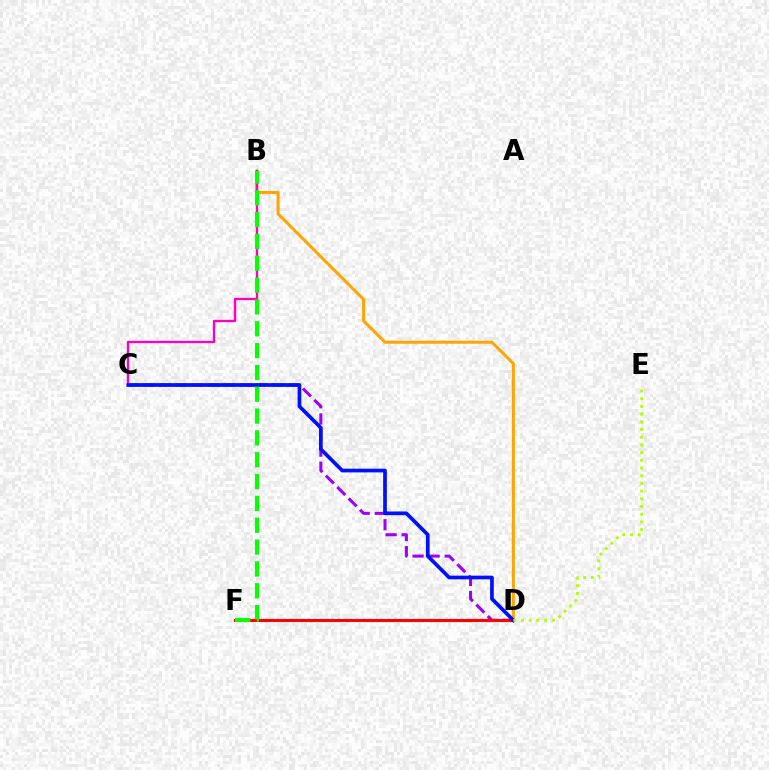{('B', 'D'): [{'color': '#ffa500', 'line_style': 'solid', 'thickness': 2.18}], ('D', 'F'): [{'color': '#00ff9d', 'line_style': 'dotted', 'thickness': 2.19}, {'color': '#00b5ff', 'line_style': 'dotted', 'thickness': 1.67}, {'color': '#ff0000', 'line_style': 'solid', 'thickness': 2.22}], ('C', 'D'): [{'color': '#9b00ff', 'line_style': 'dashed', 'thickness': 2.19}, {'color': '#0010ff', 'line_style': 'solid', 'thickness': 2.66}], ('B', 'C'): [{'color': '#ff00bd', 'line_style': 'solid', 'thickness': 1.68}], ('D', 'E'): [{'color': '#b3ff00', 'line_style': 'dotted', 'thickness': 2.09}], ('B', 'F'): [{'color': '#08ff00', 'line_style': 'dashed', 'thickness': 2.97}]}